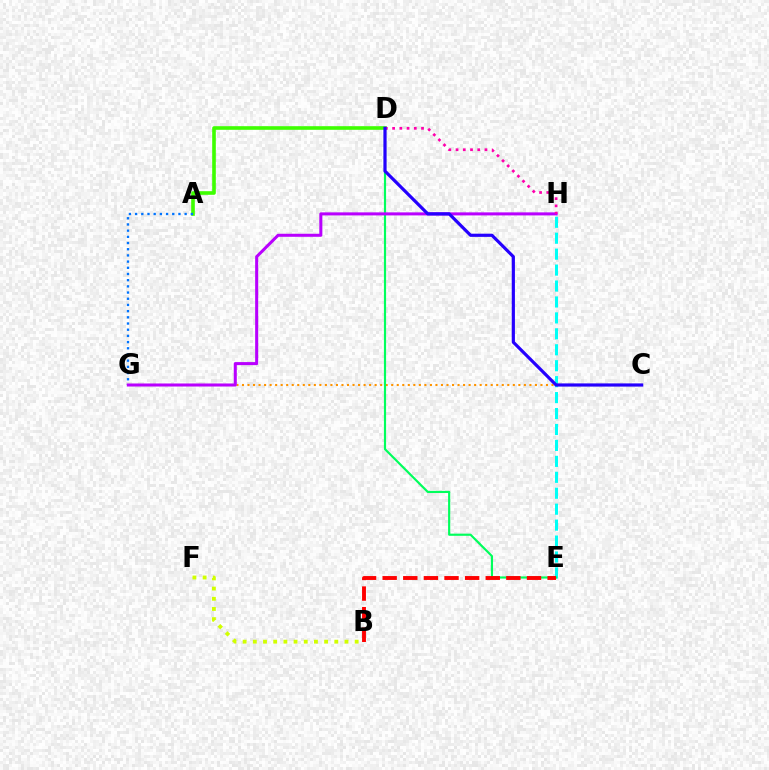{('E', 'H'): [{'color': '#00fff6', 'line_style': 'dashed', 'thickness': 2.17}], ('A', 'D'): [{'color': '#3dff00', 'line_style': 'solid', 'thickness': 2.6}], ('A', 'G'): [{'color': '#0074ff', 'line_style': 'dotted', 'thickness': 1.68}], ('C', 'G'): [{'color': '#ff9400', 'line_style': 'dotted', 'thickness': 1.5}], ('B', 'F'): [{'color': '#d1ff00', 'line_style': 'dotted', 'thickness': 2.77}], ('D', 'E'): [{'color': '#00ff5c', 'line_style': 'solid', 'thickness': 1.56}], ('G', 'H'): [{'color': '#b900ff', 'line_style': 'solid', 'thickness': 2.19}], ('D', 'H'): [{'color': '#ff00ac', 'line_style': 'dotted', 'thickness': 1.96}], ('B', 'E'): [{'color': '#ff0000', 'line_style': 'dashed', 'thickness': 2.8}], ('C', 'D'): [{'color': '#2500ff', 'line_style': 'solid', 'thickness': 2.29}]}